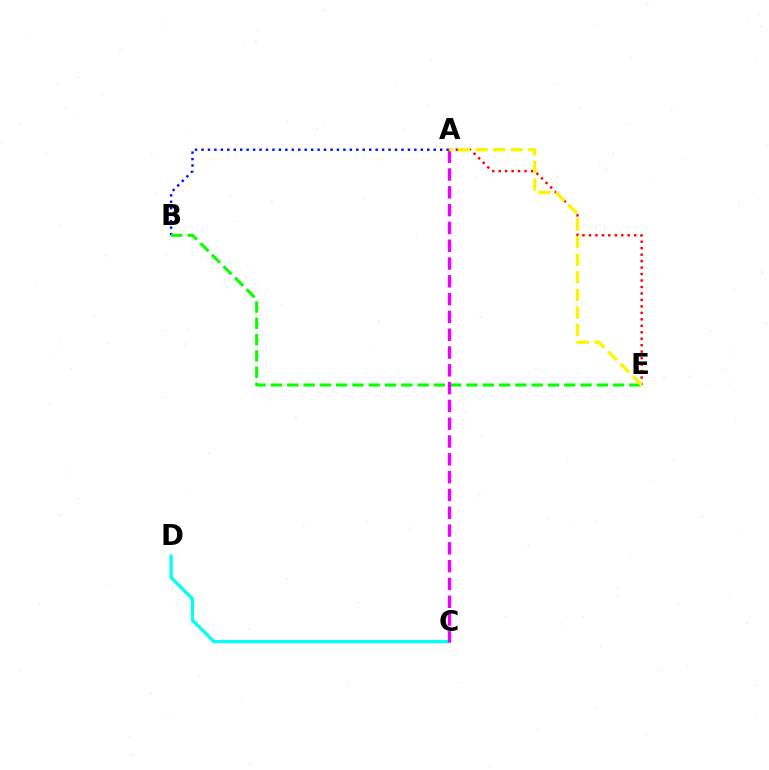{('A', 'B'): [{'color': '#0010ff', 'line_style': 'dotted', 'thickness': 1.75}], ('B', 'E'): [{'color': '#08ff00', 'line_style': 'dashed', 'thickness': 2.21}], ('C', 'D'): [{'color': '#00fff6', 'line_style': 'solid', 'thickness': 2.34}], ('A', 'E'): [{'color': '#ff0000', 'line_style': 'dotted', 'thickness': 1.76}, {'color': '#fcf500', 'line_style': 'dashed', 'thickness': 2.39}], ('A', 'C'): [{'color': '#ee00ff', 'line_style': 'dashed', 'thickness': 2.42}]}